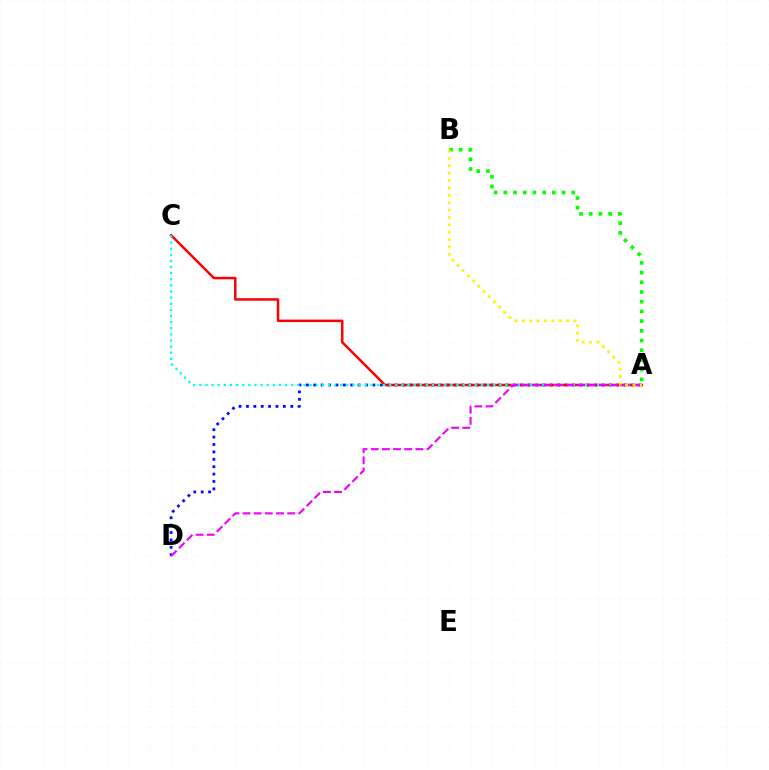{('A', 'D'): [{'color': '#0010ff', 'line_style': 'dotted', 'thickness': 2.01}, {'color': '#ee00ff', 'line_style': 'dashed', 'thickness': 1.52}], ('A', 'C'): [{'color': '#ff0000', 'line_style': 'solid', 'thickness': 1.8}, {'color': '#00fff6', 'line_style': 'dotted', 'thickness': 1.66}], ('A', 'B'): [{'color': '#08ff00', 'line_style': 'dotted', 'thickness': 2.64}, {'color': '#fcf500', 'line_style': 'dotted', 'thickness': 2.0}]}